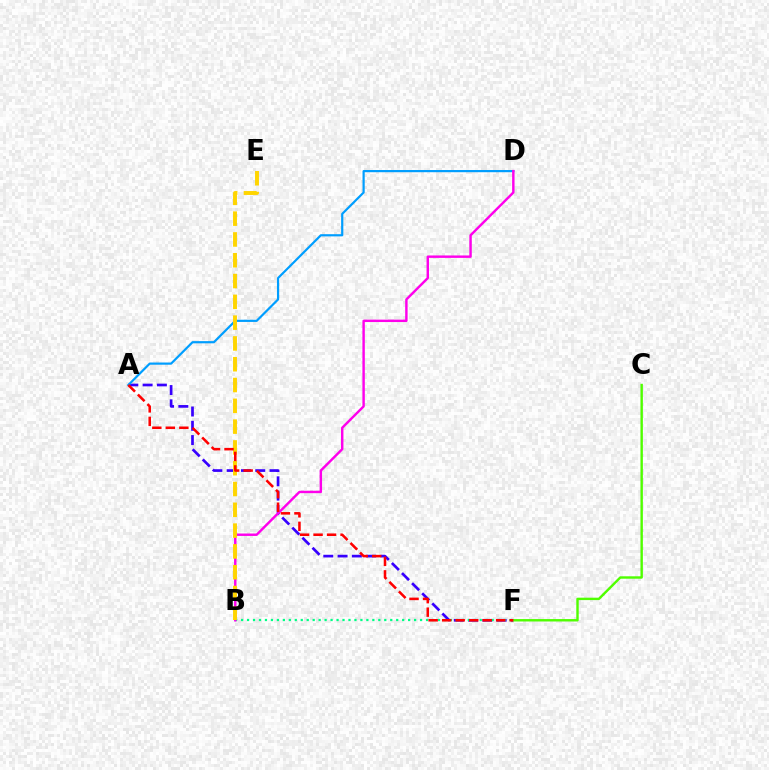{('A', 'F'): [{'color': '#3700ff', 'line_style': 'dashed', 'thickness': 1.94}, {'color': '#ff0000', 'line_style': 'dashed', 'thickness': 1.83}], ('C', 'F'): [{'color': '#4fff00', 'line_style': 'solid', 'thickness': 1.74}], ('B', 'F'): [{'color': '#00ff86', 'line_style': 'dotted', 'thickness': 1.62}], ('A', 'D'): [{'color': '#009eff', 'line_style': 'solid', 'thickness': 1.58}], ('B', 'D'): [{'color': '#ff00ed', 'line_style': 'solid', 'thickness': 1.75}], ('B', 'E'): [{'color': '#ffd500', 'line_style': 'dashed', 'thickness': 2.83}]}